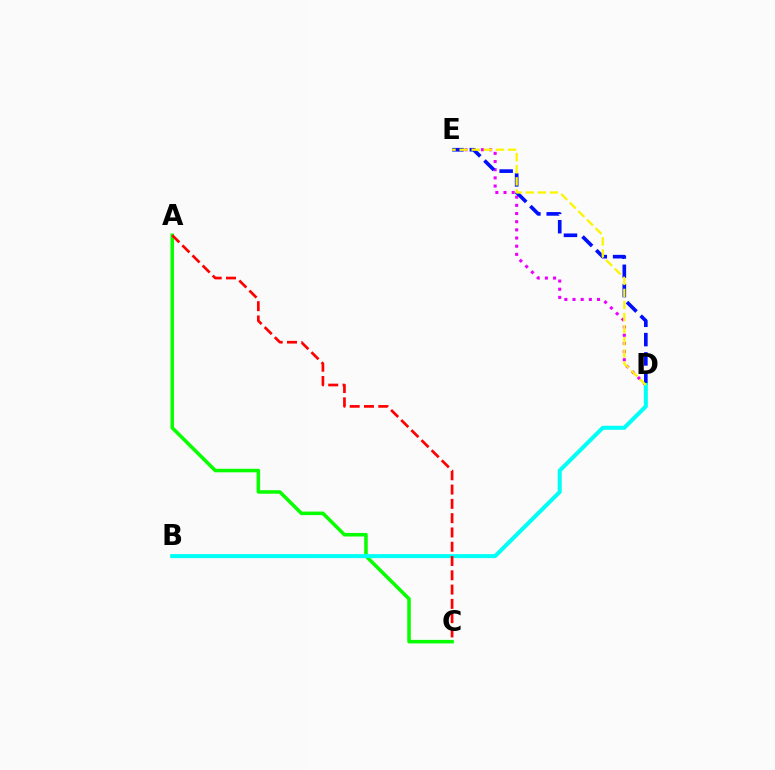{('A', 'C'): [{'color': '#08ff00', 'line_style': 'solid', 'thickness': 2.55}, {'color': '#ff0000', 'line_style': 'dashed', 'thickness': 1.94}], ('D', 'E'): [{'color': '#ee00ff', 'line_style': 'dotted', 'thickness': 2.22}, {'color': '#0010ff', 'line_style': 'dashed', 'thickness': 2.62}, {'color': '#fcf500', 'line_style': 'dashed', 'thickness': 1.64}], ('B', 'D'): [{'color': '#00fff6', 'line_style': 'solid', 'thickness': 2.89}]}